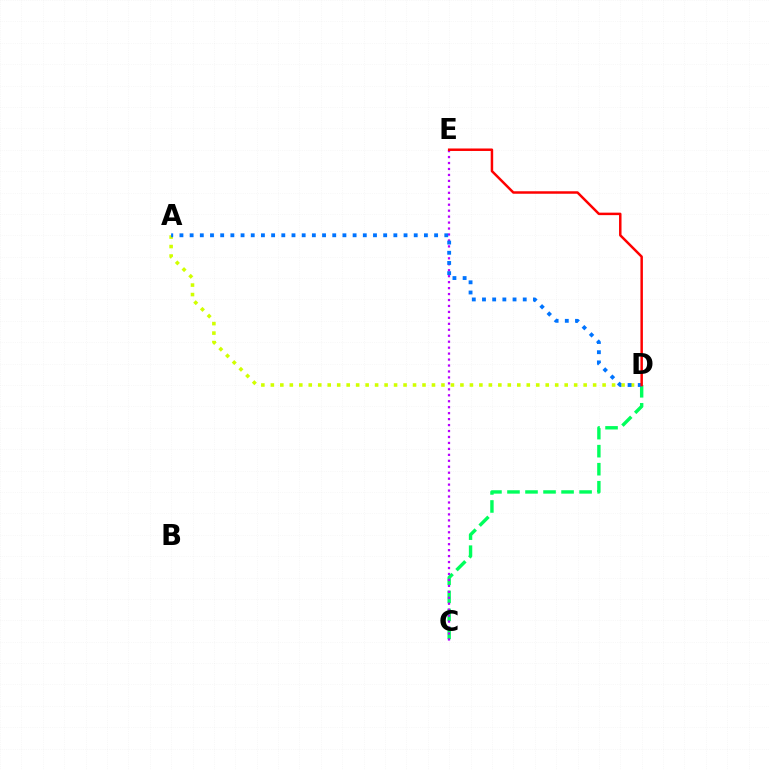{('C', 'D'): [{'color': '#00ff5c', 'line_style': 'dashed', 'thickness': 2.45}], ('A', 'D'): [{'color': '#d1ff00', 'line_style': 'dotted', 'thickness': 2.58}, {'color': '#0074ff', 'line_style': 'dotted', 'thickness': 2.77}], ('C', 'E'): [{'color': '#b900ff', 'line_style': 'dotted', 'thickness': 1.62}], ('D', 'E'): [{'color': '#ff0000', 'line_style': 'solid', 'thickness': 1.79}]}